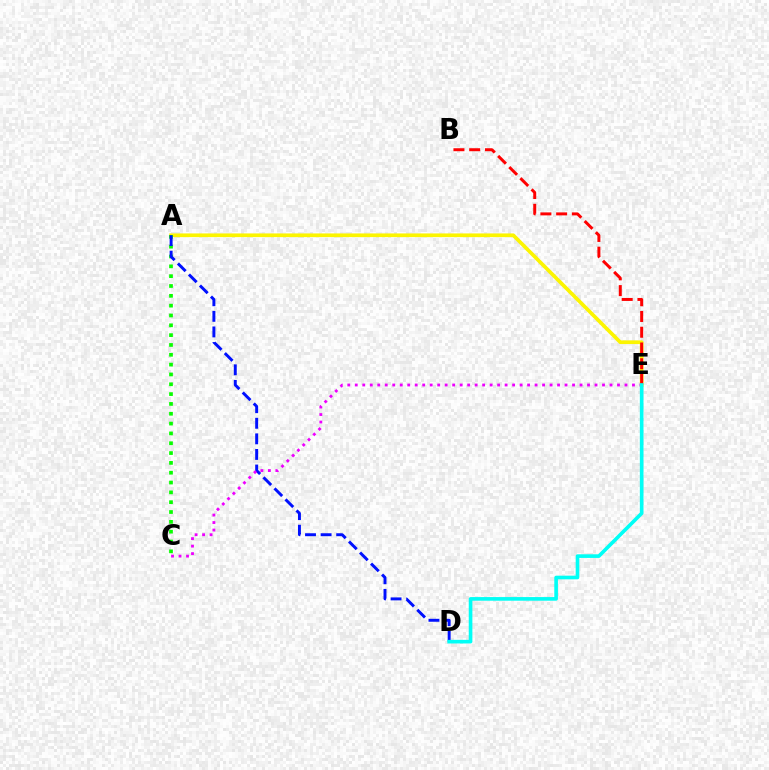{('A', 'E'): [{'color': '#fcf500', 'line_style': 'solid', 'thickness': 2.67}], ('A', 'C'): [{'color': '#08ff00', 'line_style': 'dotted', 'thickness': 2.67}], ('A', 'D'): [{'color': '#0010ff', 'line_style': 'dashed', 'thickness': 2.12}], ('B', 'E'): [{'color': '#ff0000', 'line_style': 'dashed', 'thickness': 2.14}], ('C', 'E'): [{'color': '#ee00ff', 'line_style': 'dotted', 'thickness': 2.04}], ('D', 'E'): [{'color': '#00fff6', 'line_style': 'solid', 'thickness': 2.62}]}